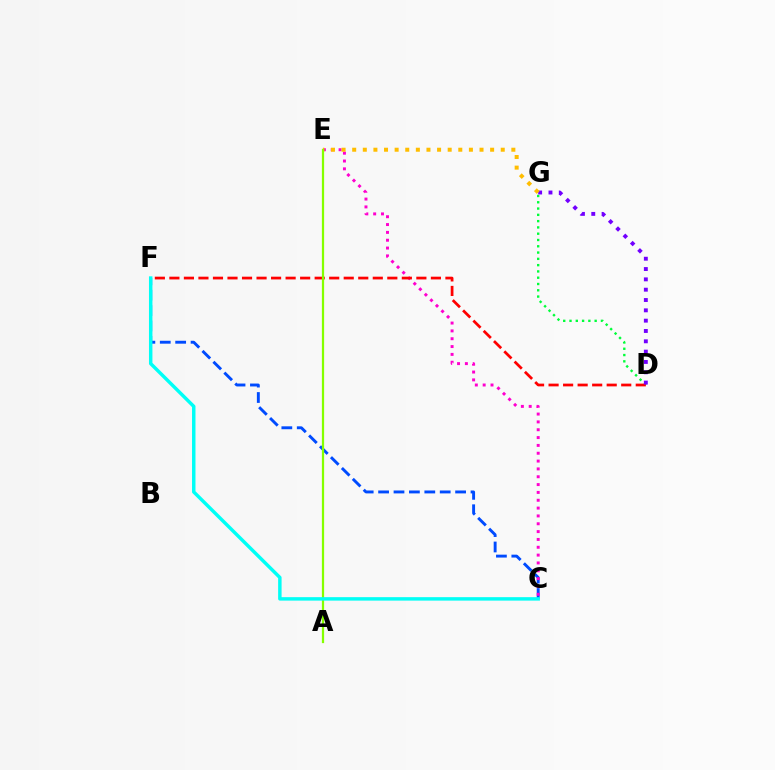{('C', 'F'): [{'color': '#004bff', 'line_style': 'dashed', 'thickness': 2.09}, {'color': '#00fff6', 'line_style': 'solid', 'thickness': 2.49}], ('C', 'E'): [{'color': '#ff00cf', 'line_style': 'dotted', 'thickness': 2.13}], ('D', 'G'): [{'color': '#00ff39', 'line_style': 'dotted', 'thickness': 1.71}, {'color': '#7200ff', 'line_style': 'dotted', 'thickness': 2.8}], ('D', 'F'): [{'color': '#ff0000', 'line_style': 'dashed', 'thickness': 1.97}], ('E', 'G'): [{'color': '#ffbd00', 'line_style': 'dotted', 'thickness': 2.88}], ('A', 'E'): [{'color': '#84ff00', 'line_style': 'solid', 'thickness': 1.61}]}